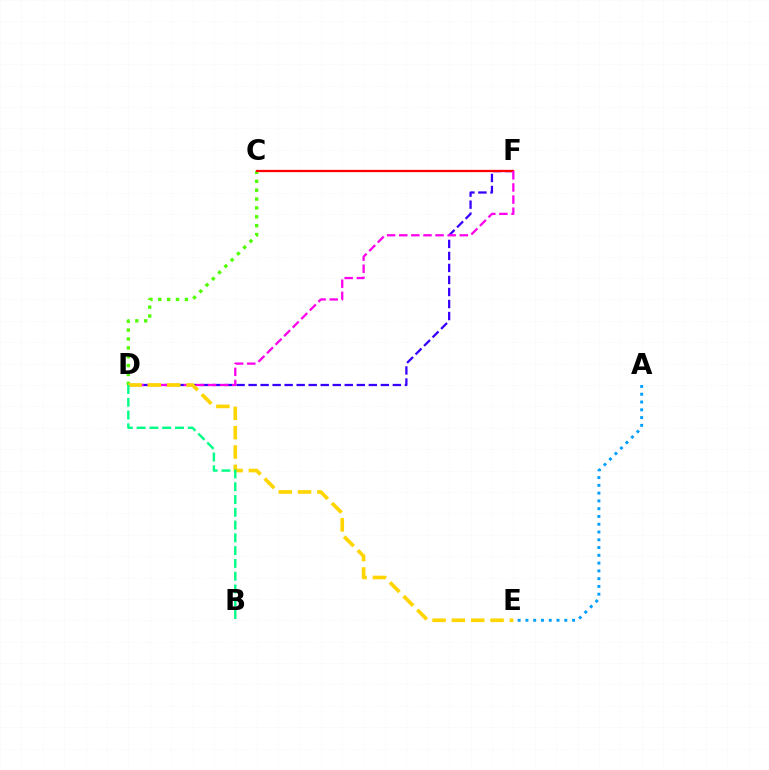{('A', 'E'): [{'color': '#009eff', 'line_style': 'dotted', 'thickness': 2.11}], ('D', 'F'): [{'color': '#3700ff', 'line_style': 'dashed', 'thickness': 1.63}, {'color': '#ff00ed', 'line_style': 'dashed', 'thickness': 1.65}], ('C', 'D'): [{'color': '#4fff00', 'line_style': 'dotted', 'thickness': 2.41}], ('C', 'F'): [{'color': '#ff0000', 'line_style': 'solid', 'thickness': 1.64}], ('D', 'E'): [{'color': '#ffd500', 'line_style': 'dashed', 'thickness': 2.63}], ('B', 'D'): [{'color': '#00ff86', 'line_style': 'dashed', 'thickness': 1.74}]}